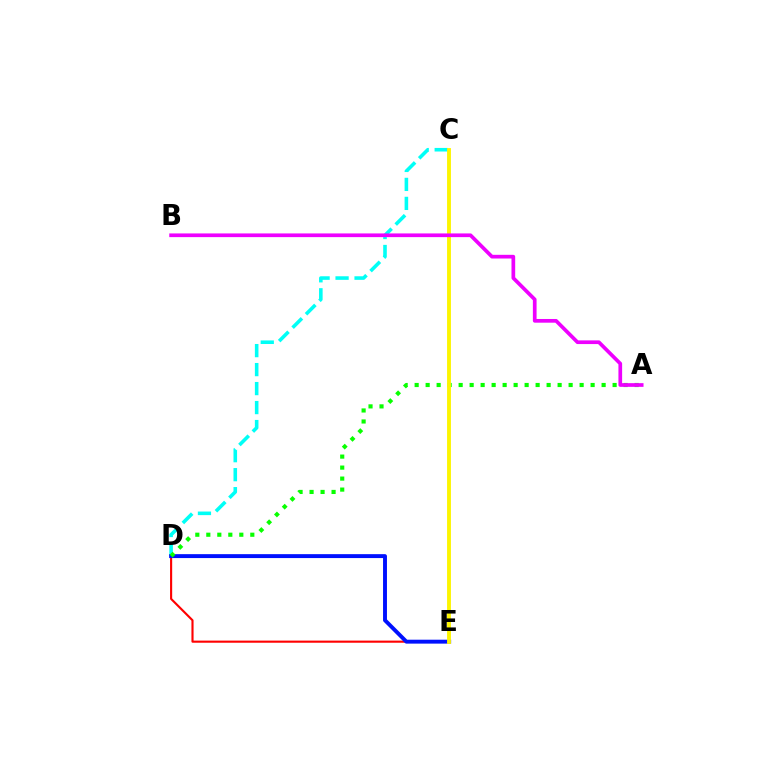{('C', 'D'): [{'color': '#00fff6', 'line_style': 'dashed', 'thickness': 2.58}], ('D', 'E'): [{'color': '#ff0000', 'line_style': 'solid', 'thickness': 1.53}, {'color': '#0010ff', 'line_style': 'solid', 'thickness': 2.82}], ('A', 'D'): [{'color': '#08ff00', 'line_style': 'dotted', 'thickness': 2.99}], ('C', 'E'): [{'color': '#fcf500', 'line_style': 'solid', 'thickness': 2.78}], ('A', 'B'): [{'color': '#ee00ff', 'line_style': 'solid', 'thickness': 2.66}]}